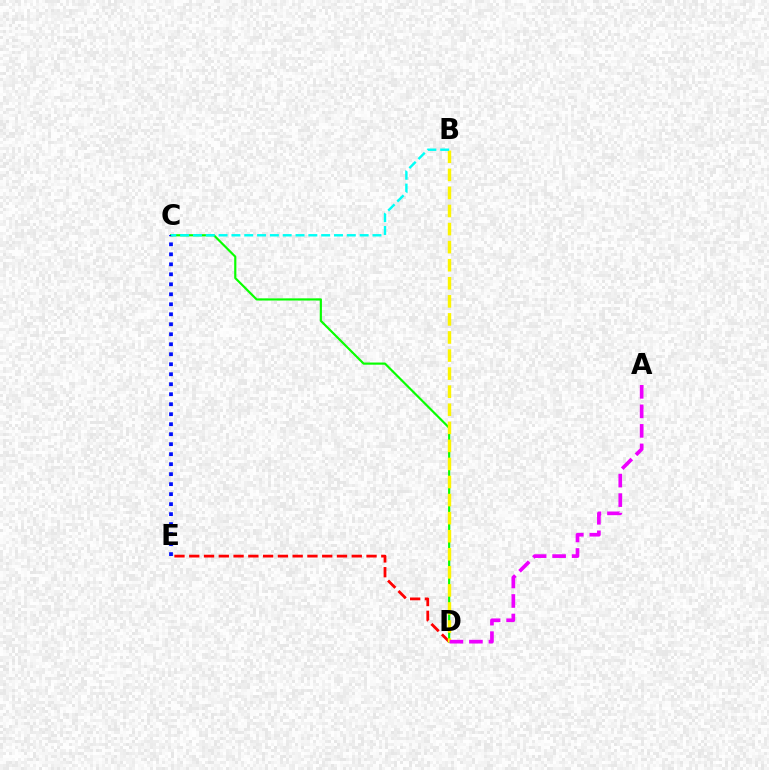{('D', 'E'): [{'color': '#ff0000', 'line_style': 'dashed', 'thickness': 2.01}], ('C', 'D'): [{'color': '#08ff00', 'line_style': 'solid', 'thickness': 1.56}], ('B', 'D'): [{'color': '#fcf500', 'line_style': 'dashed', 'thickness': 2.45}], ('C', 'E'): [{'color': '#0010ff', 'line_style': 'dotted', 'thickness': 2.72}], ('B', 'C'): [{'color': '#00fff6', 'line_style': 'dashed', 'thickness': 1.74}], ('A', 'D'): [{'color': '#ee00ff', 'line_style': 'dashed', 'thickness': 2.65}]}